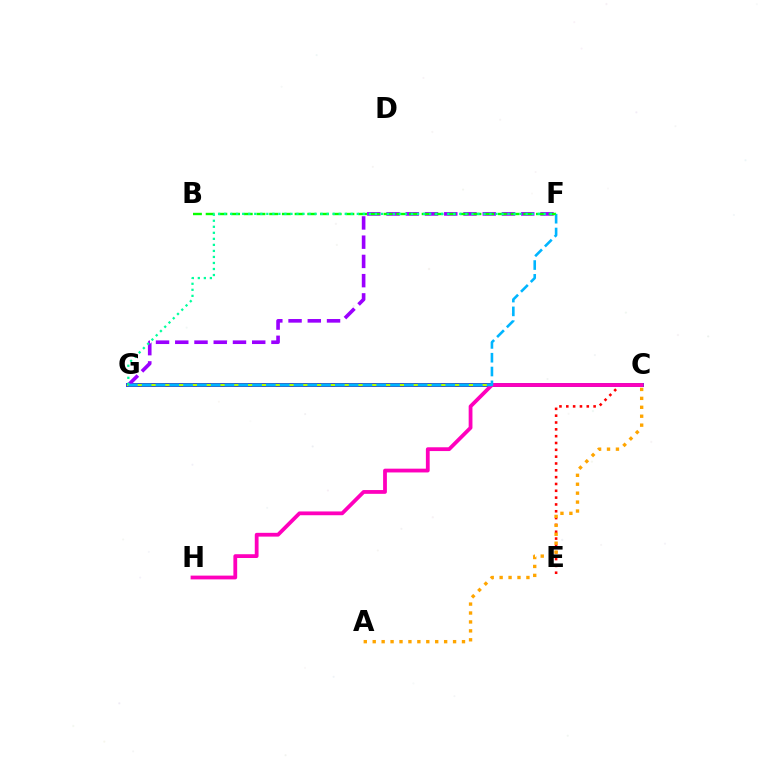{('C', 'E'): [{'color': '#ff0000', 'line_style': 'dotted', 'thickness': 1.86}], ('C', 'G'): [{'color': '#0010ff', 'line_style': 'solid', 'thickness': 2.76}, {'color': '#b3ff00', 'line_style': 'solid', 'thickness': 1.79}], ('C', 'H'): [{'color': '#ff00bd', 'line_style': 'solid', 'thickness': 2.72}], ('F', 'G'): [{'color': '#9b00ff', 'line_style': 'dashed', 'thickness': 2.61}, {'color': '#00b5ff', 'line_style': 'dashed', 'thickness': 1.87}, {'color': '#00ff9d', 'line_style': 'dotted', 'thickness': 1.64}], ('A', 'C'): [{'color': '#ffa500', 'line_style': 'dotted', 'thickness': 2.43}], ('B', 'F'): [{'color': '#08ff00', 'line_style': 'dashed', 'thickness': 1.73}]}